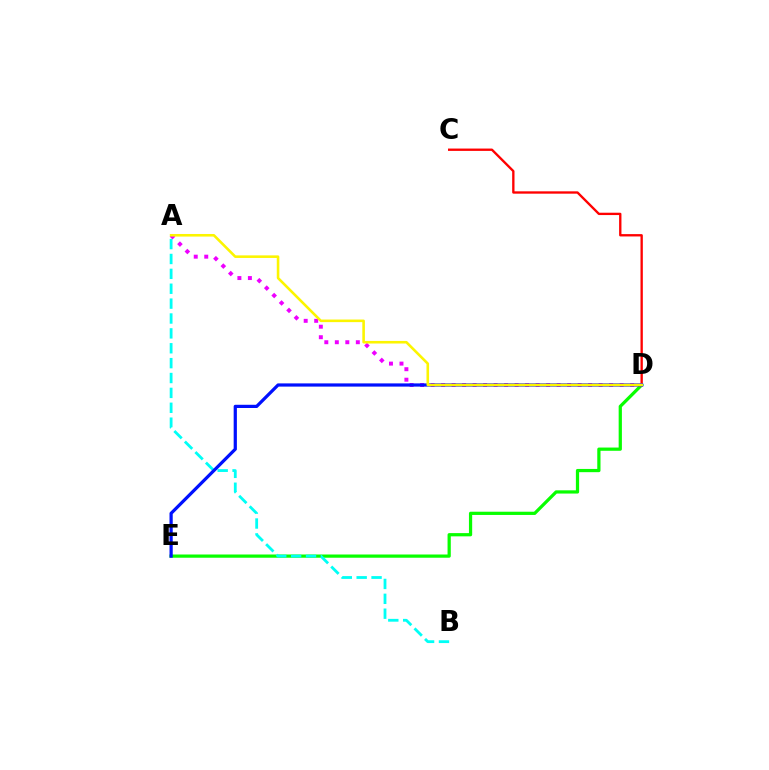{('D', 'E'): [{'color': '#08ff00', 'line_style': 'solid', 'thickness': 2.33}, {'color': '#0010ff', 'line_style': 'solid', 'thickness': 2.32}], ('C', 'D'): [{'color': '#ff0000', 'line_style': 'solid', 'thickness': 1.69}], ('A', 'D'): [{'color': '#ee00ff', 'line_style': 'dotted', 'thickness': 2.85}, {'color': '#fcf500', 'line_style': 'solid', 'thickness': 1.86}], ('A', 'B'): [{'color': '#00fff6', 'line_style': 'dashed', 'thickness': 2.02}]}